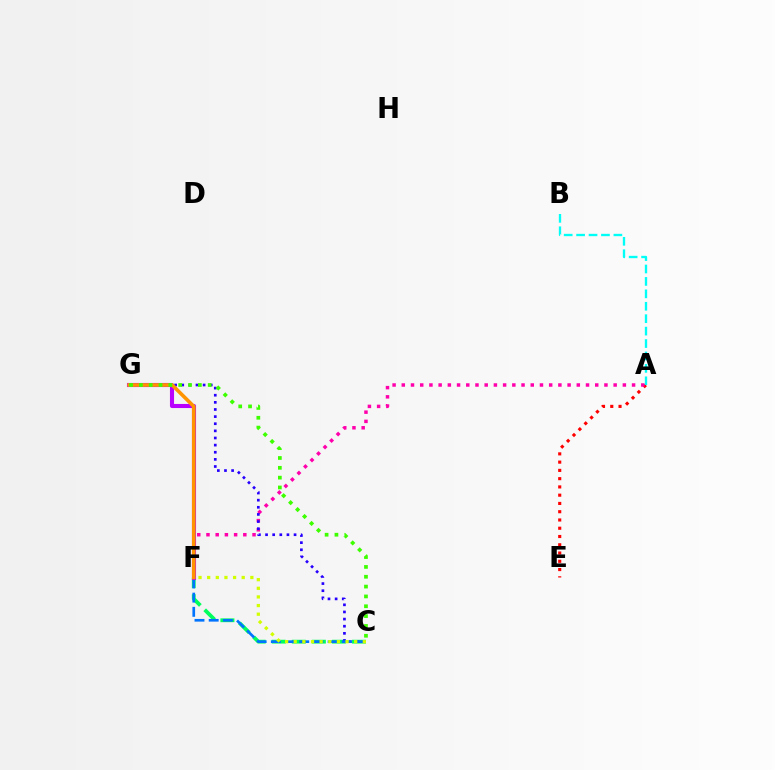{('C', 'F'): [{'color': '#00ff5c', 'line_style': 'dashed', 'thickness': 2.72}, {'color': '#0074ff', 'line_style': 'dashed', 'thickness': 1.93}, {'color': '#d1ff00', 'line_style': 'dotted', 'thickness': 2.35}], ('A', 'E'): [{'color': '#ff0000', 'line_style': 'dotted', 'thickness': 2.25}], ('A', 'F'): [{'color': '#ff00ac', 'line_style': 'dotted', 'thickness': 2.5}], ('A', 'B'): [{'color': '#00fff6', 'line_style': 'dashed', 'thickness': 1.69}], ('C', 'G'): [{'color': '#2500ff', 'line_style': 'dotted', 'thickness': 1.94}, {'color': '#3dff00', 'line_style': 'dotted', 'thickness': 2.67}], ('F', 'G'): [{'color': '#b900ff', 'line_style': 'solid', 'thickness': 2.95}, {'color': '#ff9400', 'line_style': 'solid', 'thickness': 2.6}]}